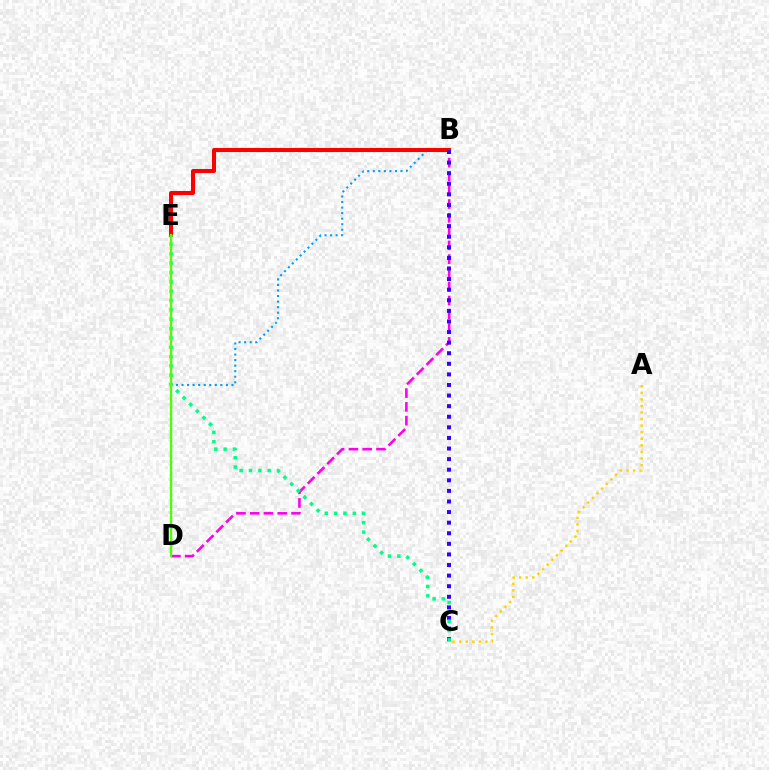{('A', 'C'): [{'color': '#ffd500', 'line_style': 'dotted', 'thickness': 1.78}], ('B', 'D'): [{'color': '#009eff', 'line_style': 'dotted', 'thickness': 1.51}, {'color': '#ff00ed', 'line_style': 'dashed', 'thickness': 1.87}], ('B', 'E'): [{'color': '#ff0000', 'line_style': 'solid', 'thickness': 2.91}], ('B', 'C'): [{'color': '#3700ff', 'line_style': 'dotted', 'thickness': 2.88}], ('C', 'E'): [{'color': '#00ff86', 'line_style': 'dotted', 'thickness': 2.54}], ('D', 'E'): [{'color': '#4fff00', 'line_style': 'solid', 'thickness': 1.69}]}